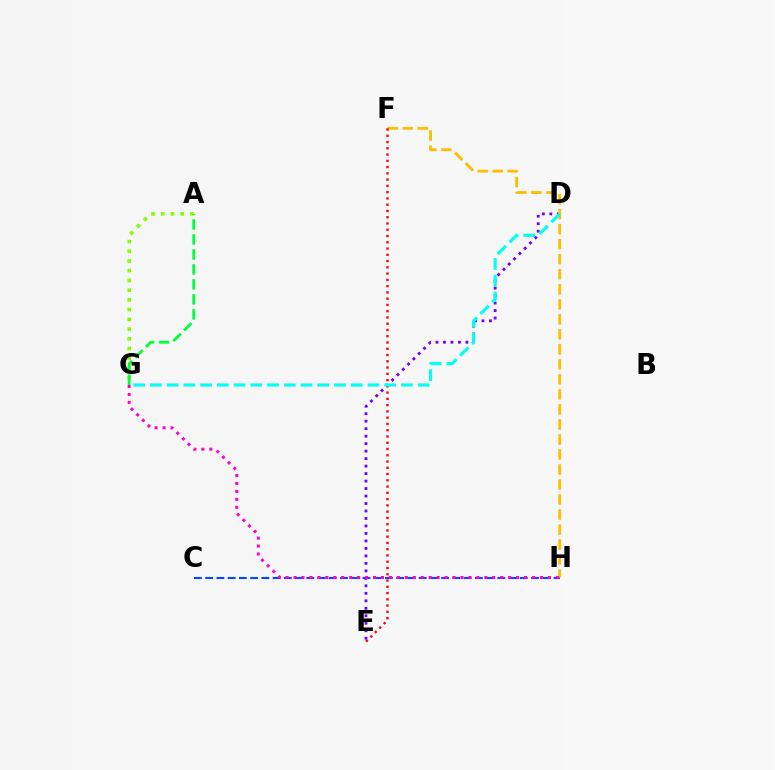{('C', 'H'): [{'color': '#004bff', 'line_style': 'dashed', 'thickness': 1.53}], ('D', 'E'): [{'color': '#7200ff', 'line_style': 'dotted', 'thickness': 2.03}], ('F', 'H'): [{'color': '#ffbd00', 'line_style': 'dashed', 'thickness': 2.04}], ('A', 'G'): [{'color': '#84ff00', 'line_style': 'dotted', 'thickness': 2.64}, {'color': '#00ff39', 'line_style': 'dashed', 'thickness': 2.04}], ('E', 'F'): [{'color': '#ff0000', 'line_style': 'dotted', 'thickness': 1.7}], ('G', 'H'): [{'color': '#ff00cf', 'line_style': 'dotted', 'thickness': 2.16}], ('D', 'G'): [{'color': '#00fff6', 'line_style': 'dashed', 'thickness': 2.27}]}